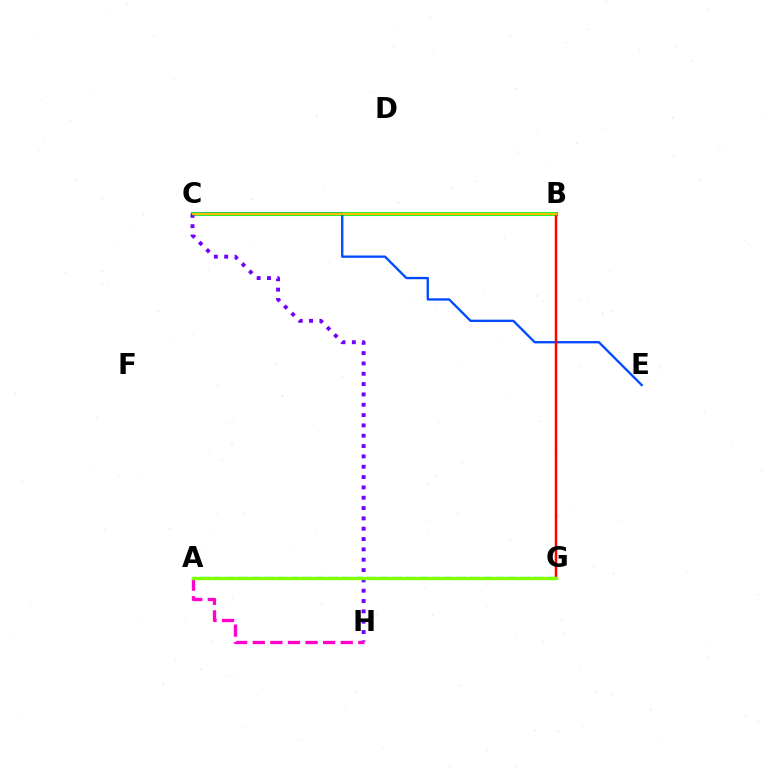{('B', 'C'): [{'color': '#00ff39', 'line_style': 'solid', 'thickness': 2.93}, {'color': '#ffbd00', 'line_style': 'solid', 'thickness': 1.68}], ('C', 'E'): [{'color': '#004bff', 'line_style': 'solid', 'thickness': 1.67}], ('B', 'G'): [{'color': '#ff0000', 'line_style': 'solid', 'thickness': 1.8}], ('A', 'G'): [{'color': '#00fff6', 'line_style': 'dashed', 'thickness': 1.75}, {'color': '#84ff00', 'line_style': 'solid', 'thickness': 2.4}], ('C', 'H'): [{'color': '#7200ff', 'line_style': 'dotted', 'thickness': 2.81}], ('A', 'H'): [{'color': '#ff00cf', 'line_style': 'dashed', 'thickness': 2.39}]}